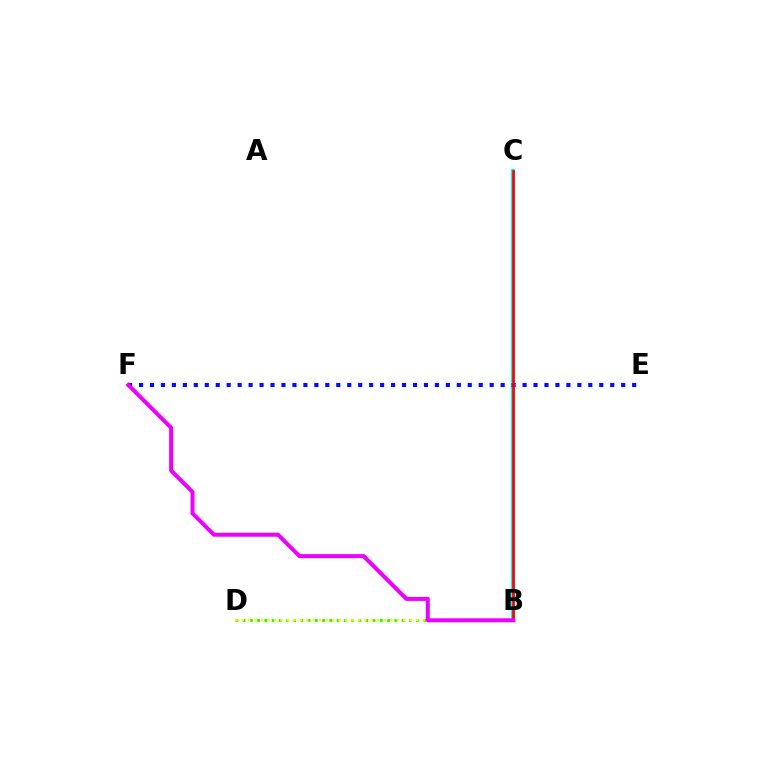{('B', 'C'): [{'color': '#00fff6', 'line_style': 'solid', 'thickness': 2.91}, {'color': '#ff0000', 'line_style': 'solid', 'thickness': 1.92}], ('E', 'F'): [{'color': '#0010ff', 'line_style': 'dotted', 'thickness': 2.98}], ('B', 'D'): [{'color': '#08ff00', 'line_style': 'dotted', 'thickness': 1.96}, {'color': '#fcf500', 'line_style': 'dotted', 'thickness': 1.76}], ('B', 'F'): [{'color': '#ee00ff', 'line_style': 'solid', 'thickness': 2.89}]}